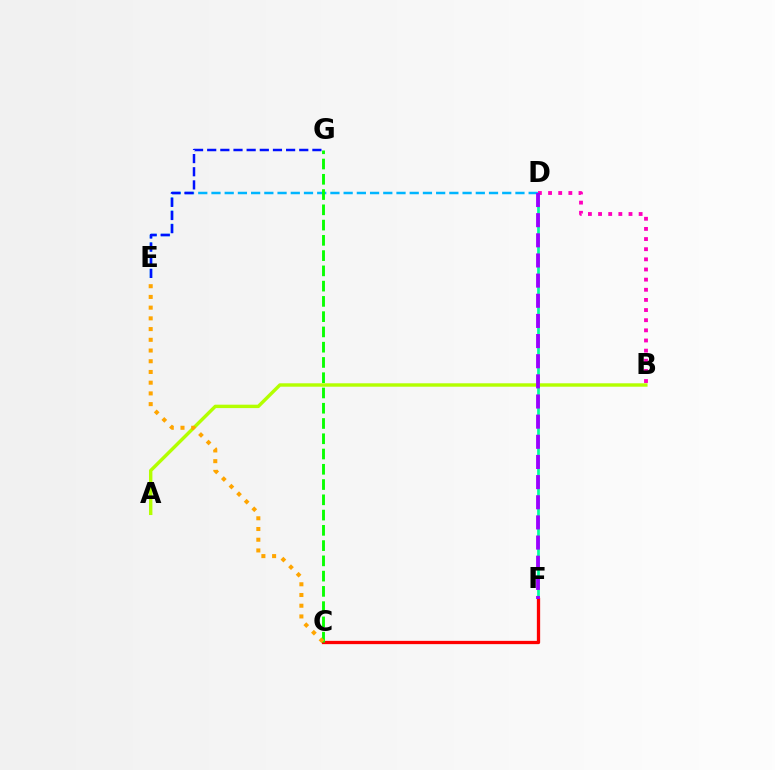{('D', 'F'): [{'color': '#00ff9d', 'line_style': 'solid', 'thickness': 1.96}, {'color': '#9b00ff', 'line_style': 'dashed', 'thickness': 2.74}], ('D', 'E'): [{'color': '#00b5ff', 'line_style': 'dashed', 'thickness': 1.8}], ('E', 'G'): [{'color': '#0010ff', 'line_style': 'dashed', 'thickness': 1.79}], ('C', 'F'): [{'color': '#ff0000', 'line_style': 'solid', 'thickness': 2.36}], ('C', 'G'): [{'color': '#08ff00', 'line_style': 'dashed', 'thickness': 2.07}], ('B', 'D'): [{'color': '#ff00bd', 'line_style': 'dotted', 'thickness': 2.76}], ('A', 'B'): [{'color': '#b3ff00', 'line_style': 'solid', 'thickness': 2.46}], ('C', 'E'): [{'color': '#ffa500', 'line_style': 'dotted', 'thickness': 2.91}]}